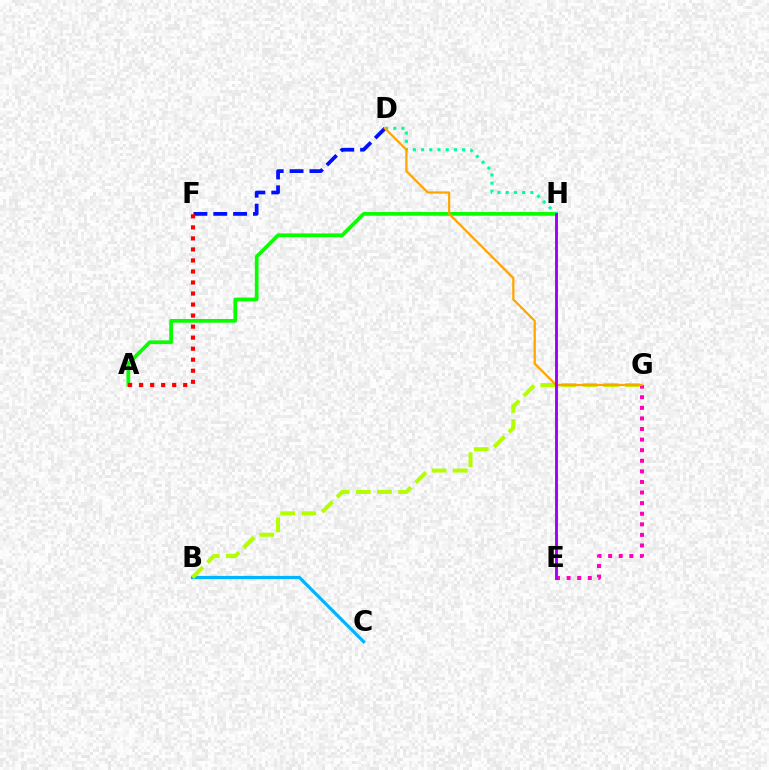{('A', 'H'): [{'color': '#08ff00', 'line_style': 'solid', 'thickness': 2.68}], ('D', 'H'): [{'color': '#00ff9d', 'line_style': 'dotted', 'thickness': 2.23}], ('B', 'C'): [{'color': '#00b5ff', 'line_style': 'solid', 'thickness': 2.31}], ('D', 'F'): [{'color': '#0010ff', 'line_style': 'dashed', 'thickness': 2.7}], ('B', 'G'): [{'color': '#b3ff00', 'line_style': 'dashed', 'thickness': 2.87}], ('E', 'G'): [{'color': '#ff00bd', 'line_style': 'dotted', 'thickness': 2.88}], ('D', 'G'): [{'color': '#ffa500', 'line_style': 'solid', 'thickness': 1.61}], ('A', 'F'): [{'color': '#ff0000', 'line_style': 'dotted', 'thickness': 3.0}], ('E', 'H'): [{'color': '#9b00ff', 'line_style': 'solid', 'thickness': 2.07}]}